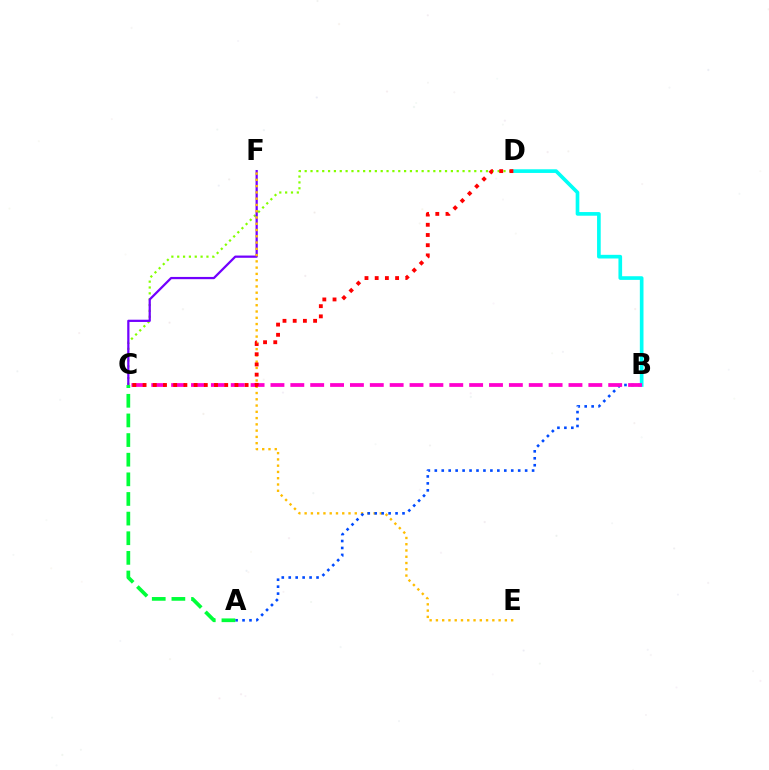{('C', 'D'): [{'color': '#84ff00', 'line_style': 'dotted', 'thickness': 1.59}, {'color': '#ff0000', 'line_style': 'dotted', 'thickness': 2.77}], ('C', 'F'): [{'color': '#7200ff', 'line_style': 'solid', 'thickness': 1.62}], ('B', 'D'): [{'color': '#00fff6', 'line_style': 'solid', 'thickness': 2.64}], ('E', 'F'): [{'color': '#ffbd00', 'line_style': 'dotted', 'thickness': 1.7}], ('A', 'B'): [{'color': '#004bff', 'line_style': 'dotted', 'thickness': 1.89}], ('B', 'C'): [{'color': '#ff00cf', 'line_style': 'dashed', 'thickness': 2.7}], ('A', 'C'): [{'color': '#00ff39', 'line_style': 'dashed', 'thickness': 2.67}]}